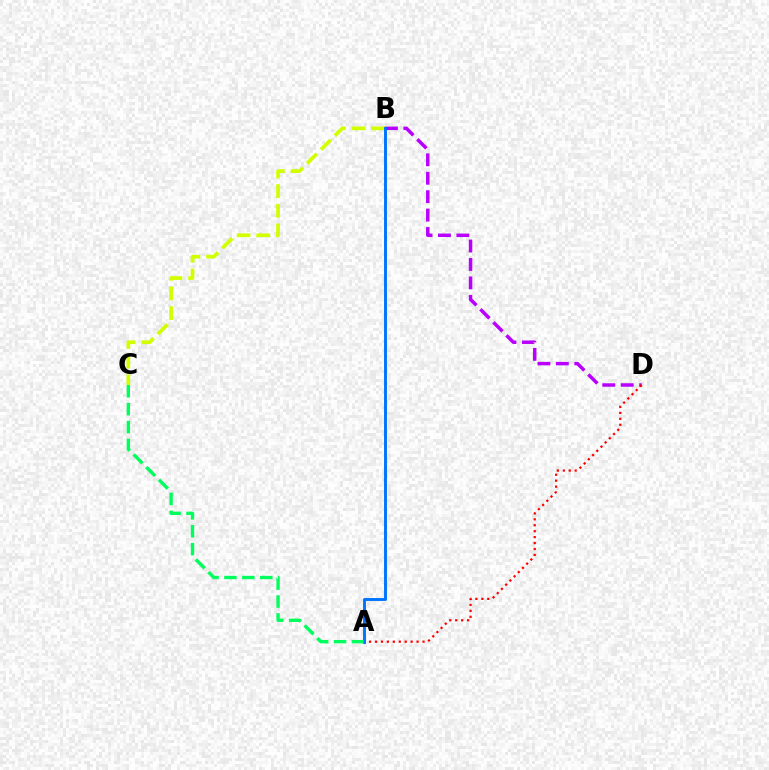{('B', 'D'): [{'color': '#b900ff', 'line_style': 'dashed', 'thickness': 2.5}], ('B', 'C'): [{'color': '#d1ff00', 'line_style': 'dashed', 'thickness': 2.67}], ('A', 'D'): [{'color': '#ff0000', 'line_style': 'dotted', 'thickness': 1.61}], ('A', 'B'): [{'color': '#0074ff', 'line_style': 'solid', 'thickness': 2.1}], ('A', 'C'): [{'color': '#00ff5c', 'line_style': 'dashed', 'thickness': 2.43}]}